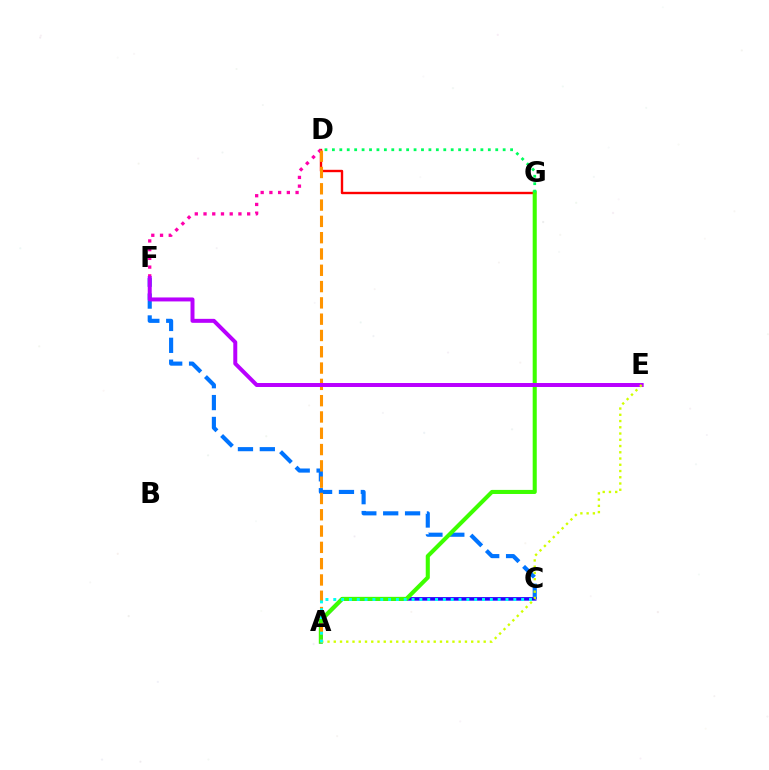{('D', 'G'): [{'color': '#ff0000', 'line_style': 'solid', 'thickness': 1.72}, {'color': '#00ff5c', 'line_style': 'dotted', 'thickness': 2.02}], ('D', 'F'): [{'color': '#ff00ac', 'line_style': 'dotted', 'thickness': 2.37}], ('C', 'F'): [{'color': '#0074ff', 'line_style': 'dashed', 'thickness': 2.97}], ('A', 'C'): [{'color': '#2500ff', 'line_style': 'solid', 'thickness': 2.56}, {'color': '#00fff6', 'line_style': 'dotted', 'thickness': 2.13}], ('A', 'G'): [{'color': '#3dff00', 'line_style': 'solid', 'thickness': 2.93}], ('A', 'D'): [{'color': '#ff9400', 'line_style': 'dashed', 'thickness': 2.21}], ('E', 'F'): [{'color': '#b900ff', 'line_style': 'solid', 'thickness': 2.86}], ('A', 'E'): [{'color': '#d1ff00', 'line_style': 'dotted', 'thickness': 1.7}]}